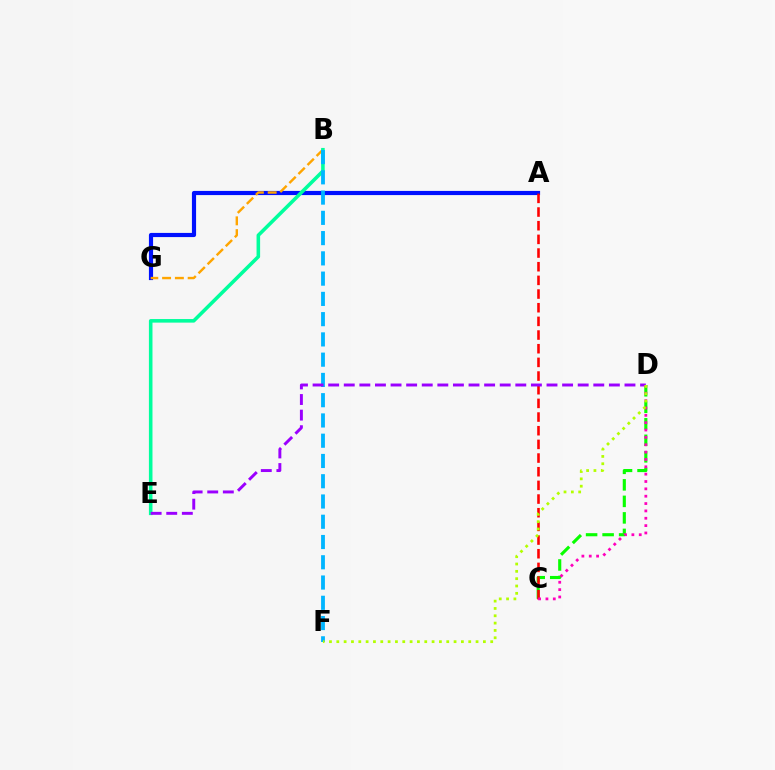{('C', 'D'): [{'color': '#08ff00', 'line_style': 'dashed', 'thickness': 2.24}, {'color': '#ff00bd', 'line_style': 'dotted', 'thickness': 2.0}], ('A', 'G'): [{'color': '#0010ff', 'line_style': 'solid', 'thickness': 3.0}], ('B', 'G'): [{'color': '#ffa500', 'line_style': 'dashed', 'thickness': 1.74}], ('B', 'E'): [{'color': '#00ff9d', 'line_style': 'solid', 'thickness': 2.57}], ('B', 'F'): [{'color': '#00b5ff', 'line_style': 'dashed', 'thickness': 2.75}], ('A', 'C'): [{'color': '#ff0000', 'line_style': 'dashed', 'thickness': 1.86}], ('D', 'E'): [{'color': '#9b00ff', 'line_style': 'dashed', 'thickness': 2.12}], ('D', 'F'): [{'color': '#b3ff00', 'line_style': 'dotted', 'thickness': 1.99}]}